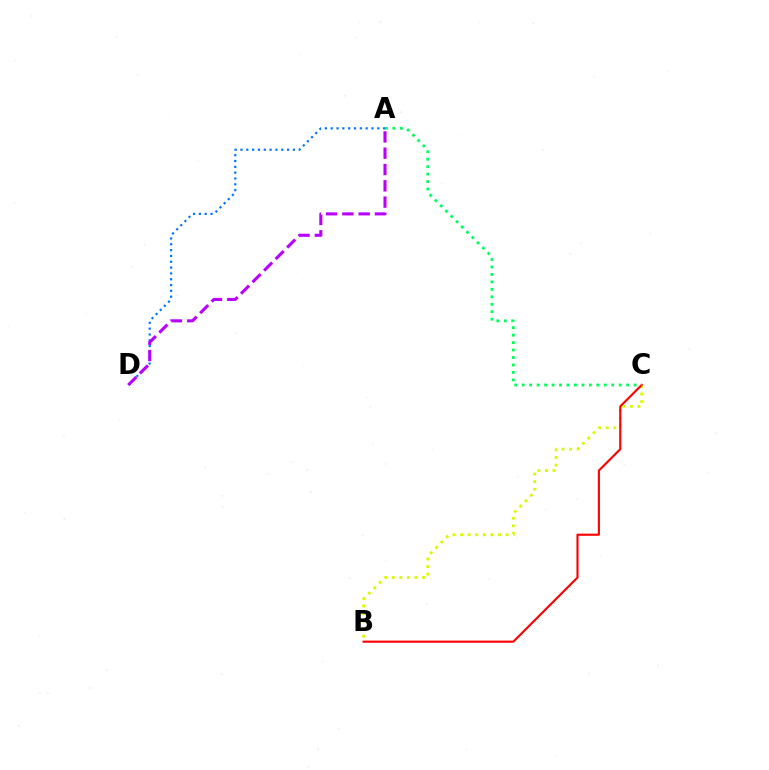{('A', 'D'): [{'color': '#0074ff', 'line_style': 'dotted', 'thickness': 1.58}, {'color': '#b900ff', 'line_style': 'dashed', 'thickness': 2.21}], ('B', 'C'): [{'color': '#d1ff00', 'line_style': 'dotted', 'thickness': 2.06}, {'color': '#ff0000', 'line_style': 'solid', 'thickness': 1.53}], ('A', 'C'): [{'color': '#00ff5c', 'line_style': 'dotted', 'thickness': 2.03}]}